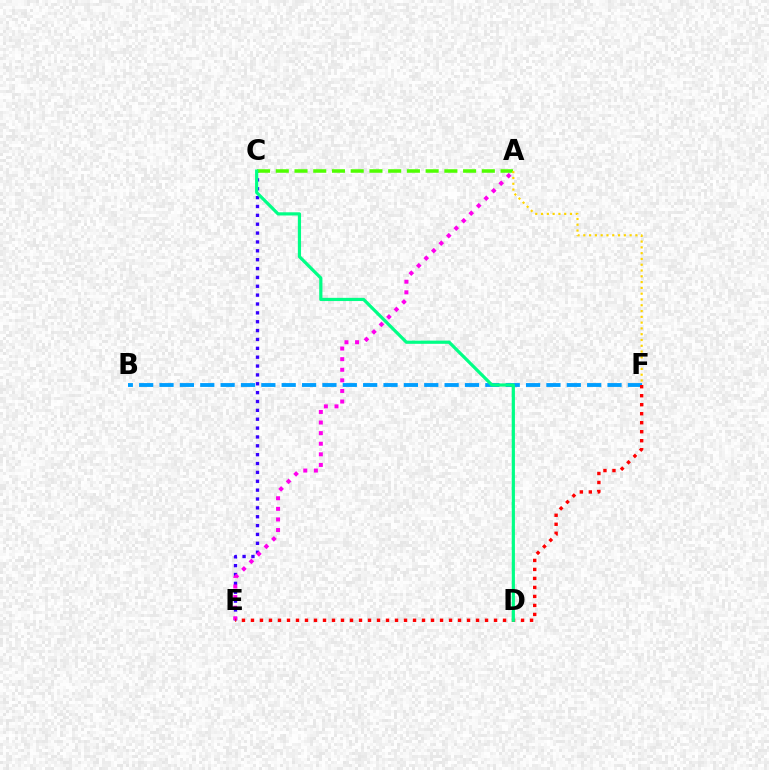{('B', 'F'): [{'color': '#009eff', 'line_style': 'dashed', 'thickness': 2.77}], ('C', 'E'): [{'color': '#3700ff', 'line_style': 'dotted', 'thickness': 2.41}], ('A', 'C'): [{'color': '#4fff00', 'line_style': 'dashed', 'thickness': 2.54}], ('A', 'E'): [{'color': '#ff00ed', 'line_style': 'dotted', 'thickness': 2.88}], ('E', 'F'): [{'color': '#ff0000', 'line_style': 'dotted', 'thickness': 2.45}], ('A', 'F'): [{'color': '#ffd500', 'line_style': 'dotted', 'thickness': 1.57}], ('C', 'D'): [{'color': '#00ff86', 'line_style': 'solid', 'thickness': 2.3}]}